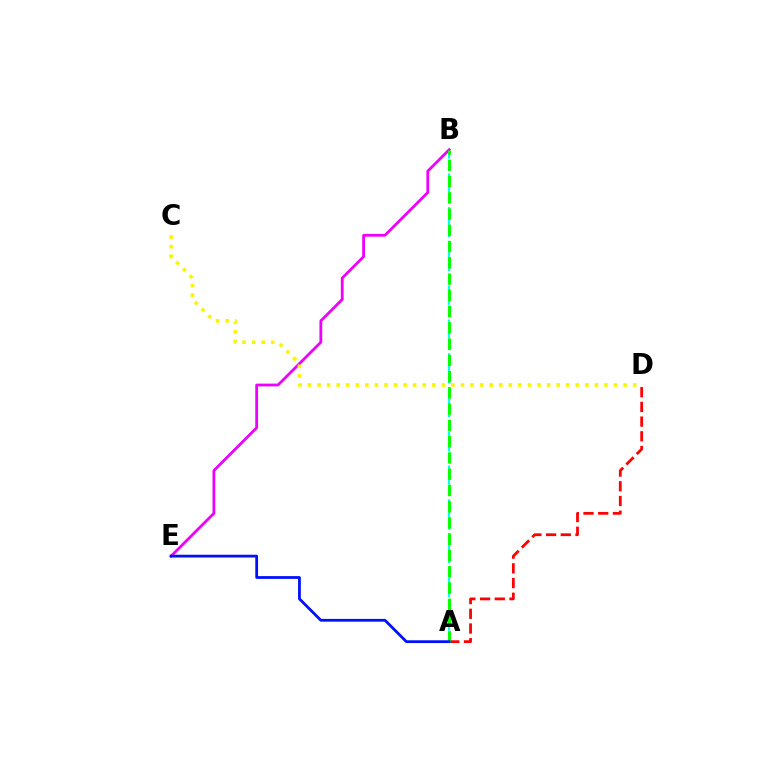{('A', 'B'): [{'color': '#00fff6', 'line_style': 'dashed', 'thickness': 1.53}, {'color': '#08ff00', 'line_style': 'dashed', 'thickness': 2.21}], ('A', 'D'): [{'color': '#ff0000', 'line_style': 'dashed', 'thickness': 2.0}], ('B', 'E'): [{'color': '#ee00ff', 'line_style': 'solid', 'thickness': 2.01}], ('A', 'E'): [{'color': '#0010ff', 'line_style': 'solid', 'thickness': 2.0}], ('C', 'D'): [{'color': '#fcf500', 'line_style': 'dotted', 'thickness': 2.6}]}